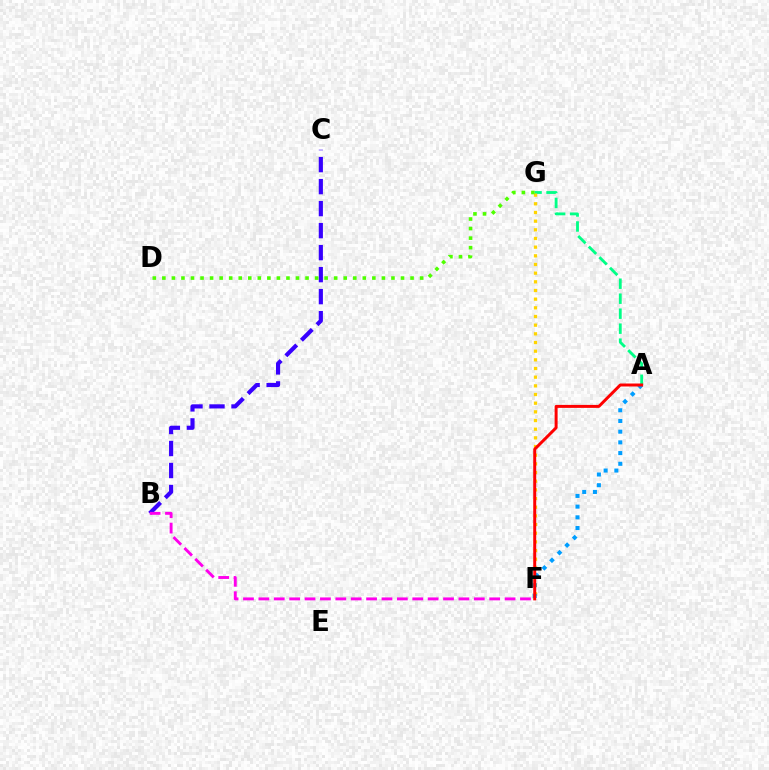{('B', 'C'): [{'color': '#3700ff', 'line_style': 'dashed', 'thickness': 2.99}], ('A', 'G'): [{'color': '#00ff86', 'line_style': 'dashed', 'thickness': 2.04}], ('F', 'G'): [{'color': '#ffd500', 'line_style': 'dotted', 'thickness': 2.36}], ('A', 'F'): [{'color': '#009eff', 'line_style': 'dotted', 'thickness': 2.91}, {'color': '#ff0000', 'line_style': 'solid', 'thickness': 2.14}], ('D', 'G'): [{'color': '#4fff00', 'line_style': 'dotted', 'thickness': 2.59}], ('B', 'F'): [{'color': '#ff00ed', 'line_style': 'dashed', 'thickness': 2.09}]}